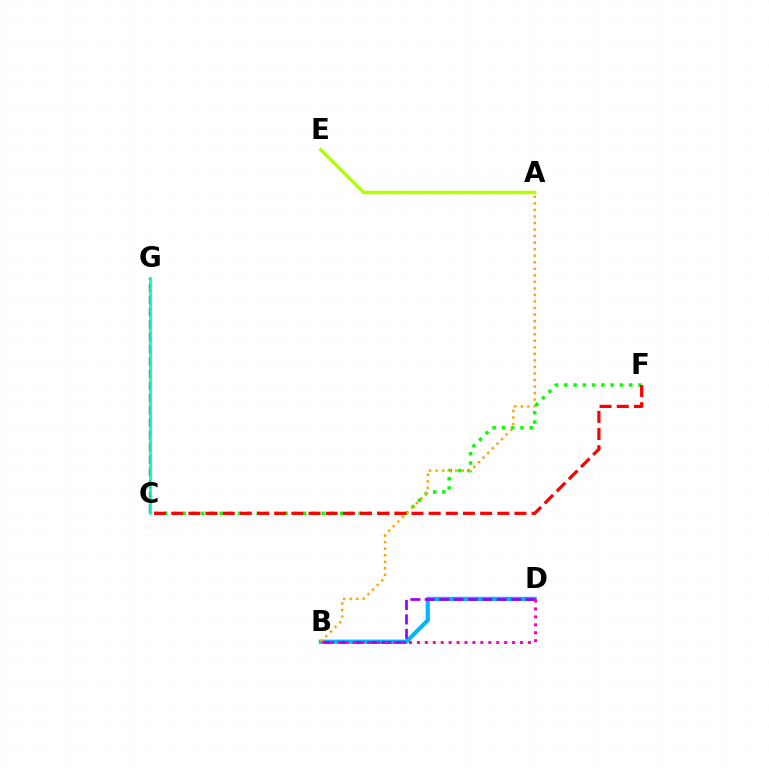{('B', 'D'): [{'color': '#00b5ff', 'line_style': 'solid', 'thickness': 2.99}, {'color': '#9b00ff', 'line_style': 'dashed', 'thickness': 1.95}, {'color': '#ff00bd', 'line_style': 'dotted', 'thickness': 2.15}], ('C', 'G'): [{'color': '#0010ff', 'line_style': 'dashed', 'thickness': 1.67}, {'color': '#00ff9d', 'line_style': 'solid', 'thickness': 1.9}], ('C', 'F'): [{'color': '#08ff00', 'line_style': 'dotted', 'thickness': 2.52}, {'color': '#ff0000', 'line_style': 'dashed', 'thickness': 2.33}], ('A', 'E'): [{'color': '#b3ff00', 'line_style': 'solid', 'thickness': 2.5}], ('A', 'B'): [{'color': '#ffa500', 'line_style': 'dotted', 'thickness': 1.78}]}